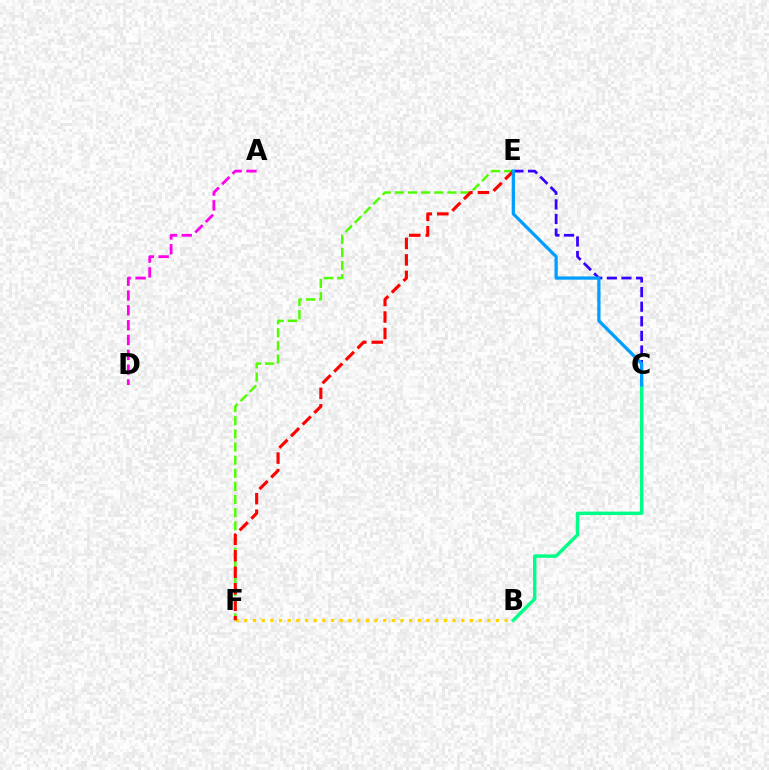{('B', 'C'): [{'color': '#00ff86', 'line_style': 'solid', 'thickness': 2.46}], ('A', 'D'): [{'color': '#ff00ed', 'line_style': 'dashed', 'thickness': 2.01}], ('E', 'F'): [{'color': '#4fff00', 'line_style': 'dashed', 'thickness': 1.78}, {'color': '#ff0000', 'line_style': 'dashed', 'thickness': 2.24}], ('B', 'F'): [{'color': '#ffd500', 'line_style': 'dotted', 'thickness': 2.36}], ('C', 'E'): [{'color': '#3700ff', 'line_style': 'dashed', 'thickness': 1.98}, {'color': '#009eff', 'line_style': 'solid', 'thickness': 2.34}]}